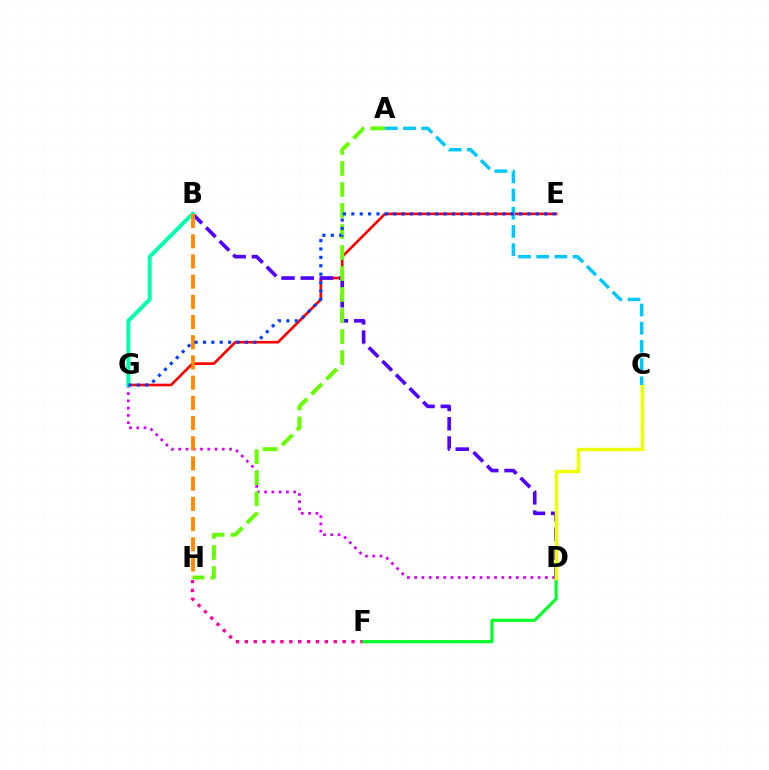{('E', 'G'): [{'color': '#ff0000', 'line_style': 'solid', 'thickness': 1.91}, {'color': '#003fff', 'line_style': 'dotted', 'thickness': 2.28}], ('F', 'H'): [{'color': '#ff00a0', 'line_style': 'dotted', 'thickness': 2.42}], ('D', 'G'): [{'color': '#d600ff', 'line_style': 'dotted', 'thickness': 1.97}], ('B', 'D'): [{'color': '#4f00ff', 'line_style': 'dashed', 'thickness': 2.61}], ('A', 'H'): [{'color': '#66ff00', 'line_style': 'dashed', 'thickness': 2.85}], ('D', 'F'): [{'color': '#00ff27', 'line_style': 'solid', 'thickness': 2.26}], ('C', 'D'): [{'color': '#eeff00', 'line_style': 'solid', 'thickness': 2.46}], ('B', 'G'): [{'color': '#00ffaf', 'line_style': 'solid', 'thickness': 2.85}], ('A', 'C'): [{'color': '#00c7ff', 'line_style': 'dashed', 'thickness': 2.47}], ('B', 'H'): [{'color': '#ff8800', 'line_style': 'dashed', 'thickness': 2.74}]}